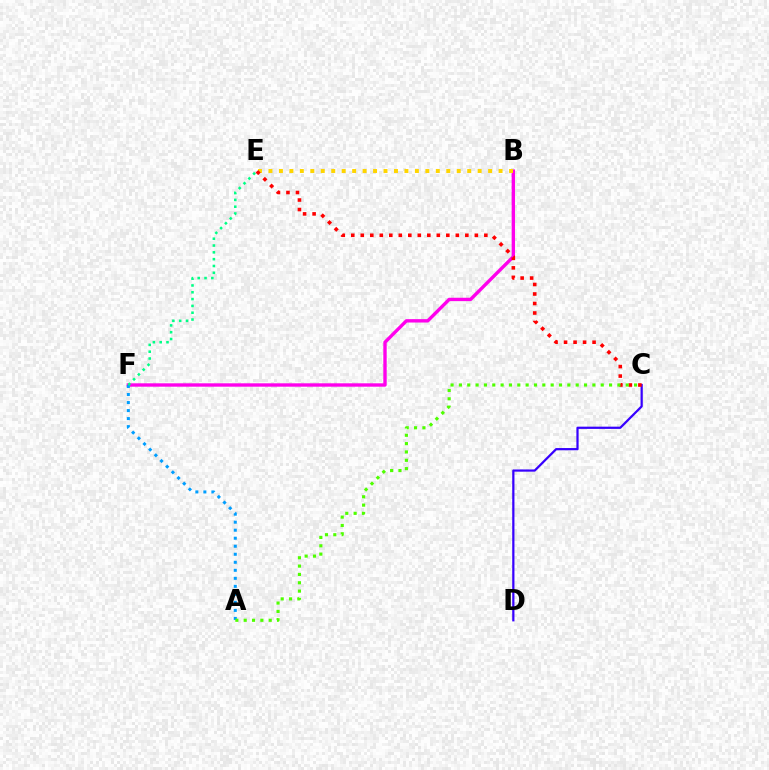{('C', 'D'): [{'color': '#3700ff', 'line_style': 'solid', 'thickness': 1.61}], ('B', 'F'): [{'color': '#ff00ed', 'line_style': 'solid', 'thickness': 2.43}], ('A', 'F'): [{'color': '#009eff', 'line_style': 'dotted', 'thickness': 2.18}], ('E', 'F'): [{'color': '#00ff86', 'line_style': 'dotted', 'thickness': 1.85}], ('B', 'E'): [{'color': '#ffd500', 'line_style': 'dotted', 'thickness': 2.84}], ('C', 'E'): [{'color': '#ff0000', 'line_style': 'dotted', 'thickness': 2.58}], ('A', 'C'): [{'color': '#4fff00', 'line_style': 'dotted', 'thickness': 2.27}]}